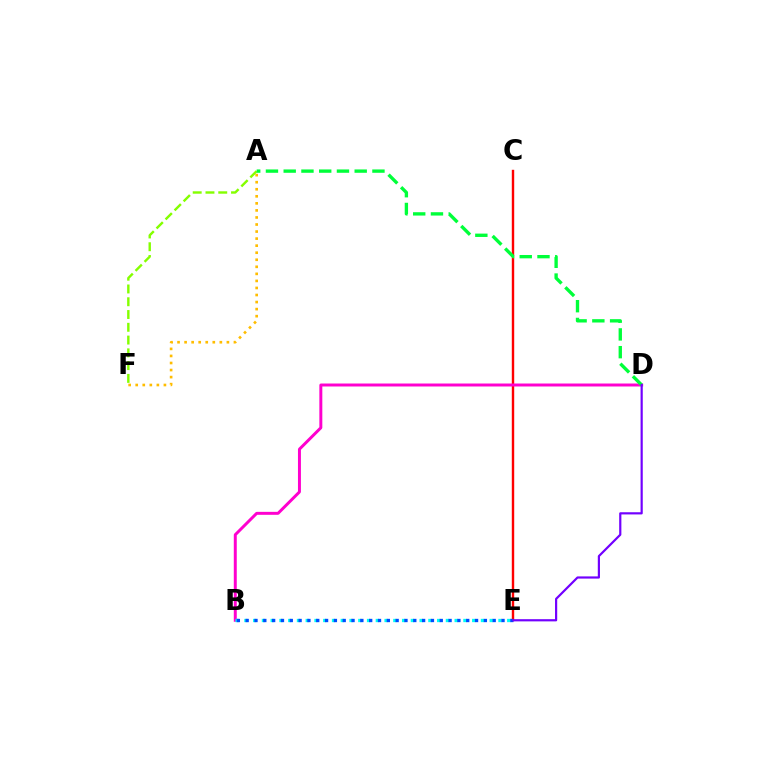{('A', 'F'): [{'color': '#84ff00', 'line_style': 'dashed', 'thickness': 1.74}, {'color': '#ffbd00', 'line_style': 'dotted', 'thickness': 1.92}], ('C', 'E'): [{'color': '#ff0000', 'line_style': 'solid', 'thickness': 1.73}], ('B', 'D'): [{'color': '#ff00cf', 'line_style': 'solid', 'thickness': 2.14}], ('A', 'D'): [{'color': '#00ff39', 'line_style': 'dashed', 'thickness': 2.41}], ('B', 'E'): [{'color': '#00fff6', 'line_style': 'dotted', 'thickness': 2.38}, {'color': '#004bff', 'line_style': 'dotted', 'thickness': 2.4}], ('D', 'E'): [{'color': '#7200ff', 'line_style': 'solid', 'thickness': 1.58}]}